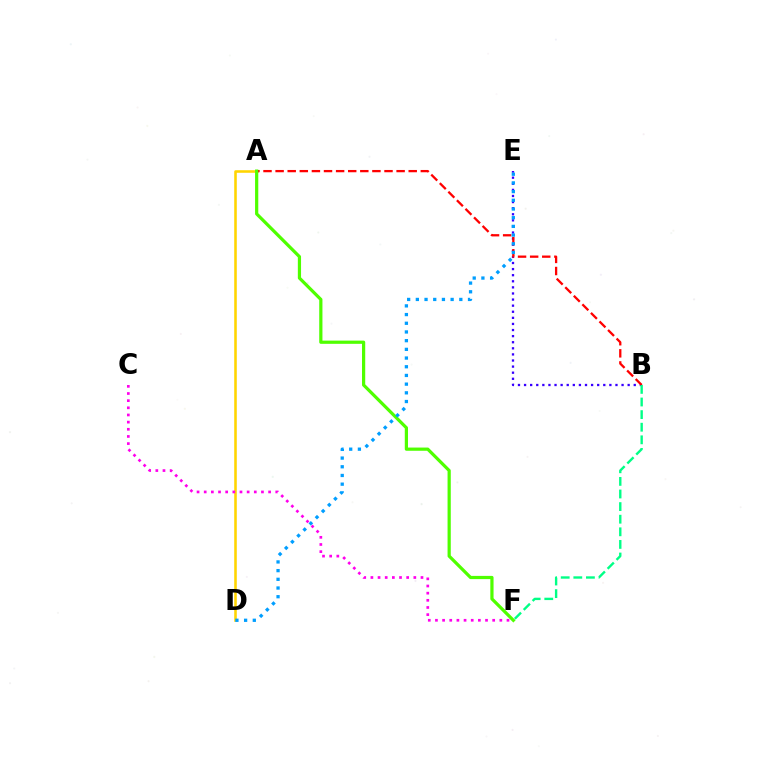{('A', 'D'): [{'color': '#ffd500', 'line_style': 'solid', 'thickness': 1.85}], ('B', 'E'): [{'color': '#3700ff', 'line_style': 'dotted', 'thickness': 1.66}], ('A', 'B'): [{'color': '#ff0000', 'line_style': 'dashed', 'thickness': 1.64}], ('A', 'F'): [{'color': '#4fff00', 'line_style': 'solid', 'thickness': 2.32}], ('C', 'F'): [{'color': '#ff00ed', 'line_style': 'dotted', 'thickness': 1.94}], ('B', 'F'): [{'color': '#00ff86', 'line_style': 'dashed', 'thickness': 1.71}], ('D', 'E'): [{'color': '#009eff', 'line_style': 'dotted', 'thickness': 2.36}]}